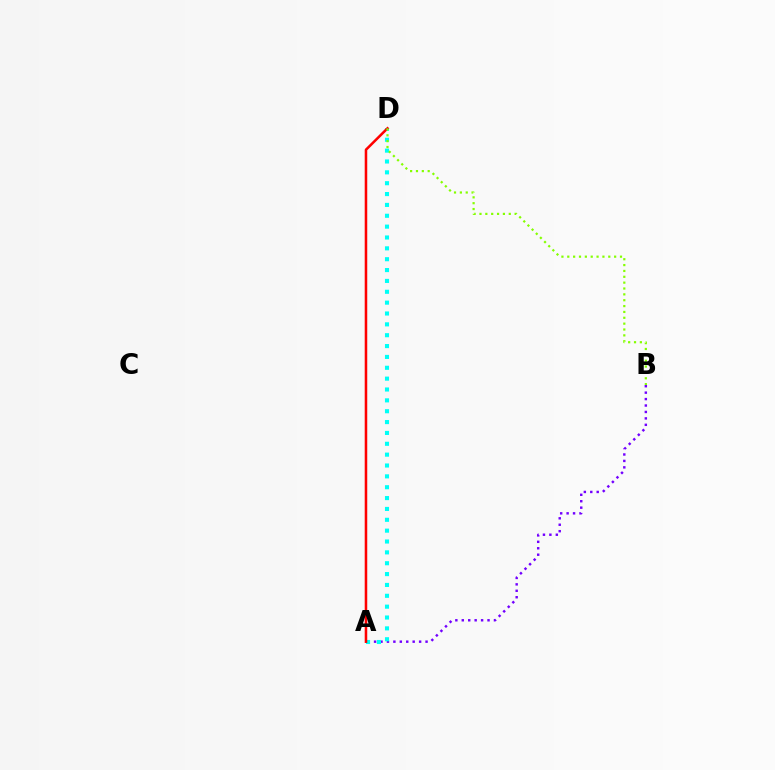{('A', 'B'): [{'color': '#7200ff', 'line_style': 'dotted', 'thickness': 1.75}], ('A', 'D'): [{'color': '#00fff6', 'line_style': 'dotted', 'thickness': 2.95}, {'color': '#ff0000', 'line_style': 'solid', 'thickness': 1.83}], ('B', 'D'): [{'color': '#84ff00', 'line_style': 'dotted', 'thickness': 1.59}]}